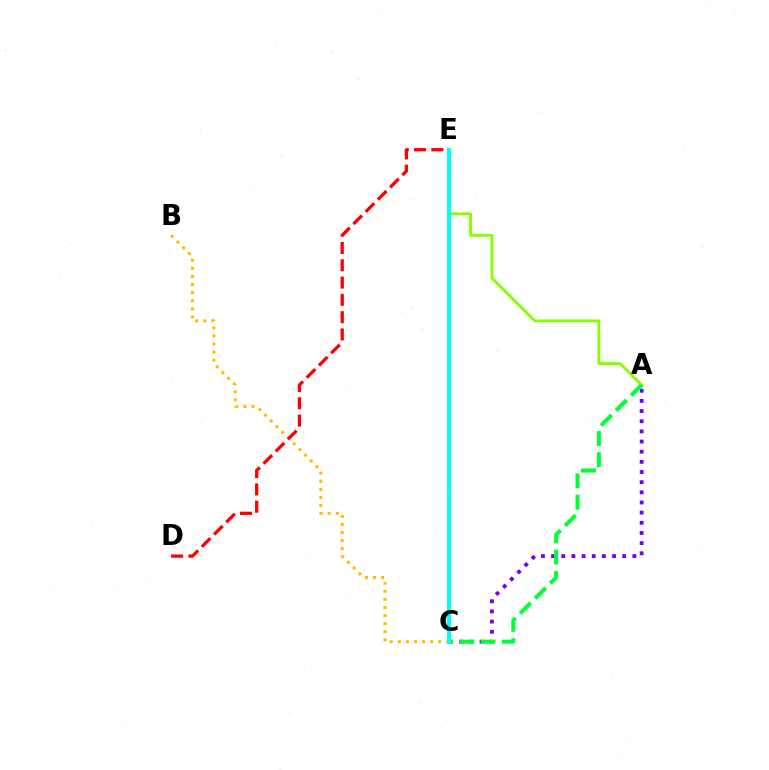{('C', 'E'): [{'color': '#004bff', 'line_style': 'solid', 'thickness': 2.13}, {'color': '#ff00cf', 'line_style': 'dashed', 'thickness': 1.91}, {'color': '#00fff6', 'line_style': 'solid', 'thickness': 2.92}], ('B', 'C'): [{'color': '#ffbd00', 'line_style': 'dotted', 'thickness': 2.2}], ('A', 'E'): [{'color': '#84ff00', 'line_style': 'solid', 'thickness': 2.06}], ('A', 'C'): [{'color': '#7200ff', 'line_style': 'dotted', 'thickness': 2.76}, {'color': '#00ff39', 'line_style': 'dashed', 'thickness': 2.89}], ('D', 'E'): [{'color': '#ff0000', 'line_style': 'dashed', 'thickness': 2.35}]}